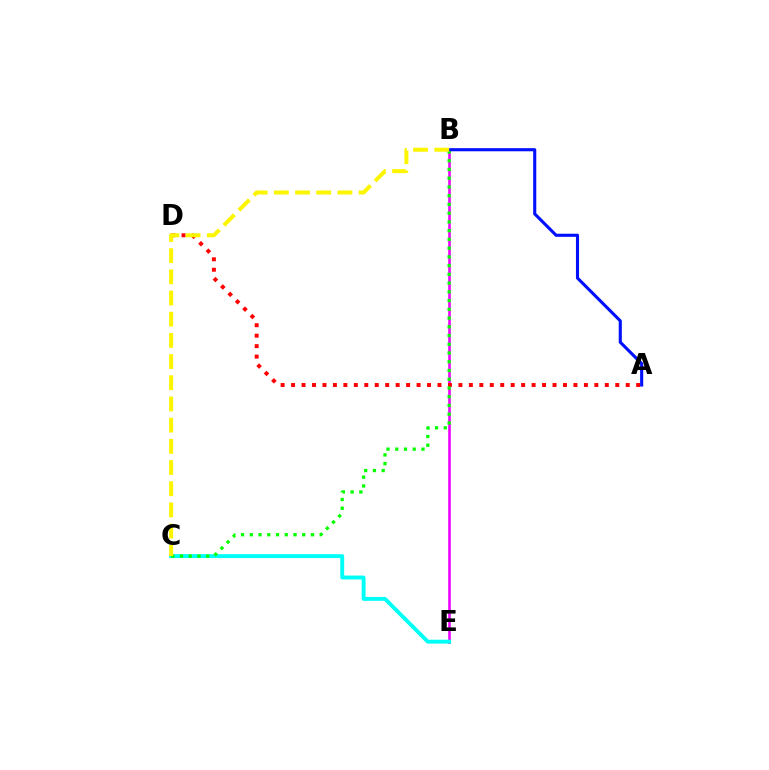{('B', 'E'): [{'color': '#ee00ff', 'line_style': 'solid', 'thickness': 1.88}], ('C', 'E'): [{'color': '#00fff6', 'line_style': 'solid', 'thickness': 2.81}], ('A', 'D'): [{'color': '#ff0000', 'line_style': 'dotted', 'thickness': 2.84}], ('B', 'C'): [{'color': '#08ff00', 'line_style': 'dotted', 'thickness': 2.37}, {'color': '#fcf500', 'line_style': 'dashed', 'thickness': 2.88}], ('A', 'B'): [{'color': '#0010ff', 'line_style': 'solid', 'thickness': 2.23}]}